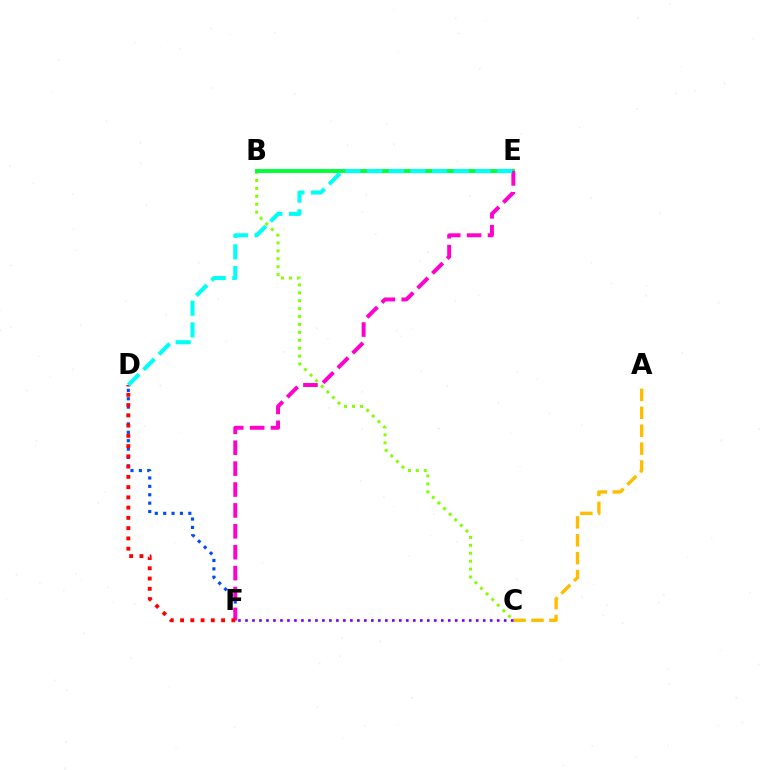{('A', 'C'): [{'color': '#ffbd00', 'line_style': 'dashed', 'thickness': 2.43}], ('C', 'F'): [{'color': '#7200ff', 'line_style': 'dotted', 'thickness': 1.9}], ('D', 'F'): [{'color': '#004bff', 'line_style': 'dotted', 'thickness': 2.28}, {'color': '#ff0000', 'line_style': 'dotted', 'thickness': 2.79}], ('B', 'C'): [{'color': '#84ff00', 'line_style': 'dotted', 'thickness': 2.15}], ('B', 'E'): [{'color': '#00ff39', 'line_style': 'solid', 'thickness': 2.82}], ('E', 'F'): [{'color': '#ff00cf', 'line_style': 'dashed', 'thickness': 2.84}], ('D', 'E'): [{'color': '#00fff6', 'line_style': 'dashed', 'thickness': 2.94}]}